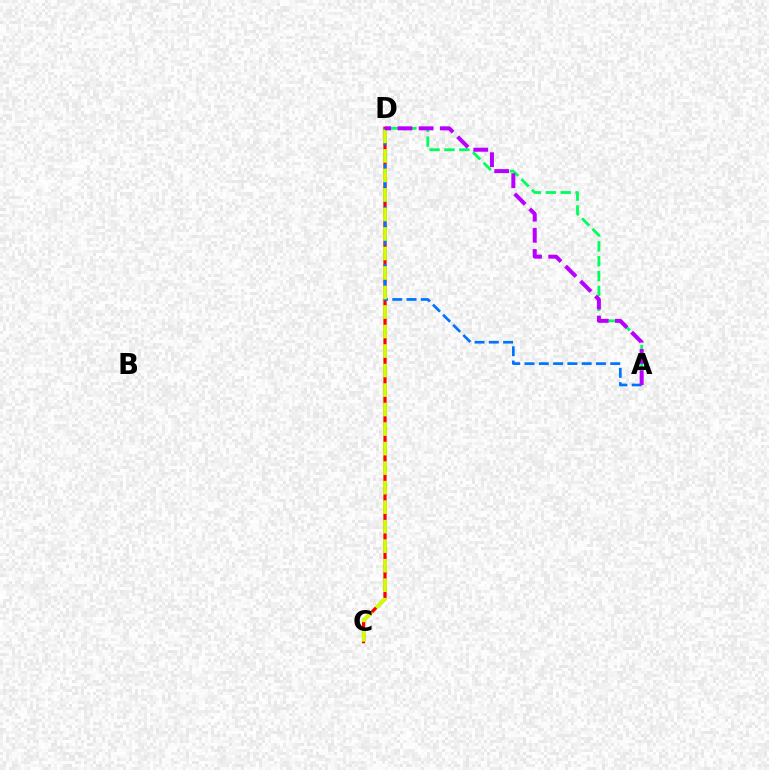{('C', 'D'): [{'color': '#ff0000', 'line_style': 'solid', 'thickness': 2.32}, {'color': '#d1ff00', 'line_style': 'dashed', 'thickness': 2.65}], ('A', 'D'): [{'color': '#0074ff', 'line_style': 'dashed', 'thickness': 1.94}, {'color': '#00ff5c', 'line_style': 'dashed', 'thickness': 2.02}, {'color': '#b900ff', 'line_style': 'dashed', 'thickness': 2.88}]}